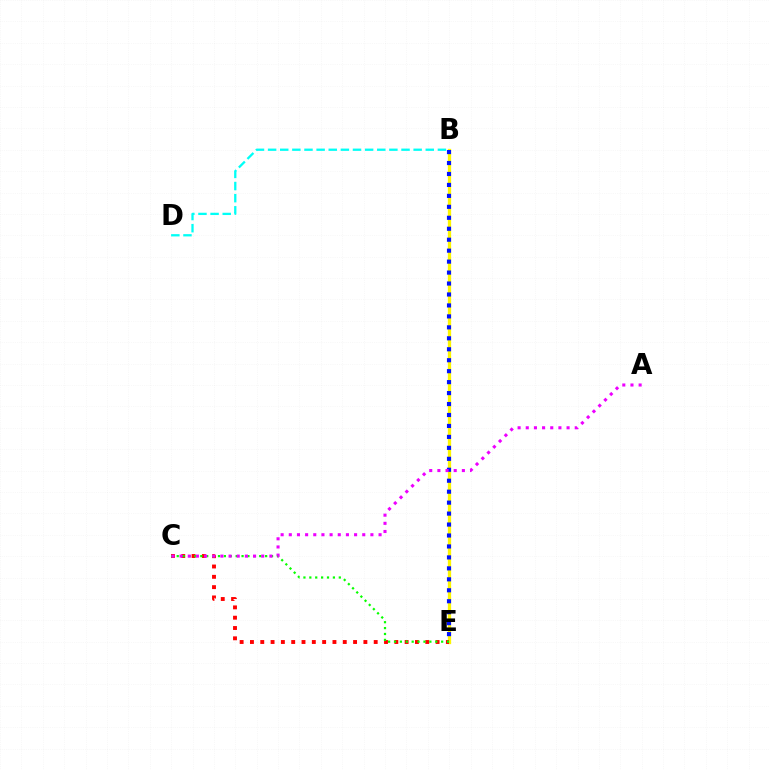{('B', 'E'): [{'color': '#fcf500', 'line_style': 'solid', 'thickness': 2.37}, {'color': '#0010ff', 'line_style': 'dotted', 'thickness': 2.98}], ('C', 'E'): [{'color': '#ff0000', 'line_style': 'dotted', 'thickness': 2.8}, {'color': '#08ff00', 'line_style': 'dotted', 'thickness': 1.6}], ('B', 'D'): [{'color': '#00fff6', 'line_style': 'dashed', 'thickness': 1.65}], ('A', 'C'): [{'color': '#ee00ff', 'line_style': 'dotted', 'thickness': 2.22}]}